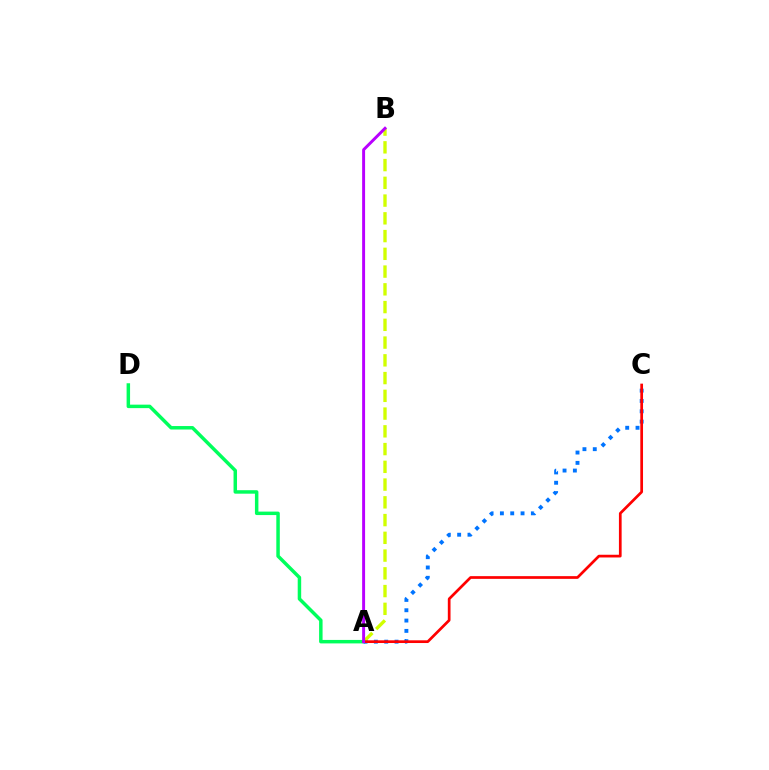{('A', 'D'): [{'color': '#00ff5c', 'line_style': 'solid', 'thickness': 2.5}], ('A', 'C'): [{'color': '#0074ff', 'line_style': 'dotted', 'thickness': 2.8}, {'color': '#ff0000', 'line_style': 'solid', 'thickness': 1.95}], ('A', 'B'): [{'color': '#d1ff00', 'line_style': 'dashed', 'thickness': 2.41}, {'color': '#b900ff', 'line_style': 'solid', 'thickness': 2.12}]}